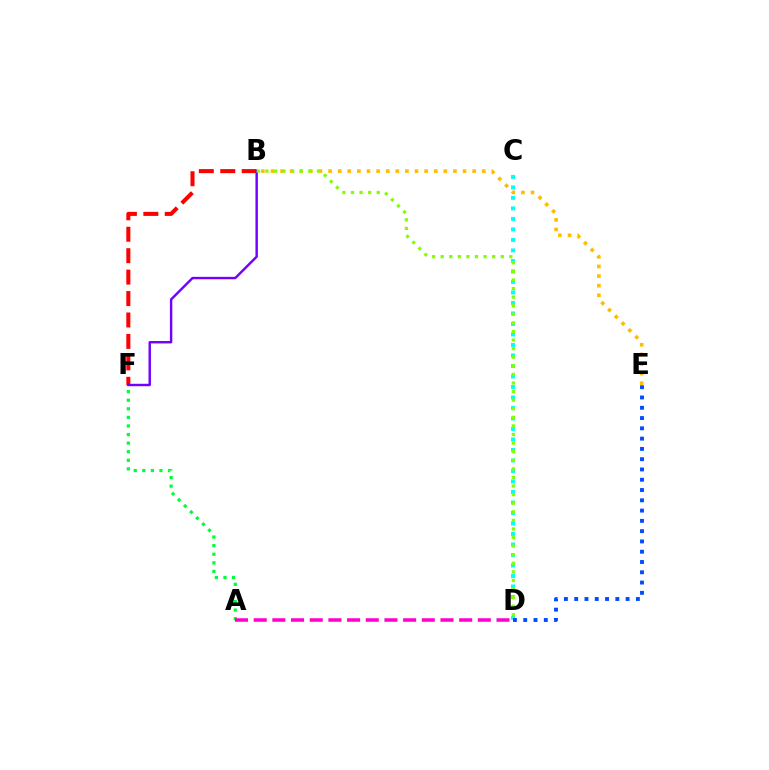{('B', 'E'): [{'color': '#ffbd00', 'line_style': 'dotted', 'thickness': 2.61}], ('A', 'F'): [{'color': '#00ff39', 'line_style': 'dotted', 'thickness': 2.33}], ('C', 'D'): [{'color': '#00fff6', 'line_style': 'dotted', 'thickness': 2.85}], ('B', 'F'): [{'color': '#ff0000', 'line_style': 'dashed', 'thickness': 2.91}, {'color': '#7200ff', 'line_style': 'solid', 'thickness': 1.74}], ('D', 'E'): [{'color': '#004bff', 'line_style': 'dotted', 'thickness': 2.79}], ('A', 'D'): [{'color': '#ff00cf', 'line_style': 'dashed', 'thickness': 2.54}], ('B', 'D'): [{'color': '#84ff00', 'line_style': 'dotted', 'thickness': 2.33}]}